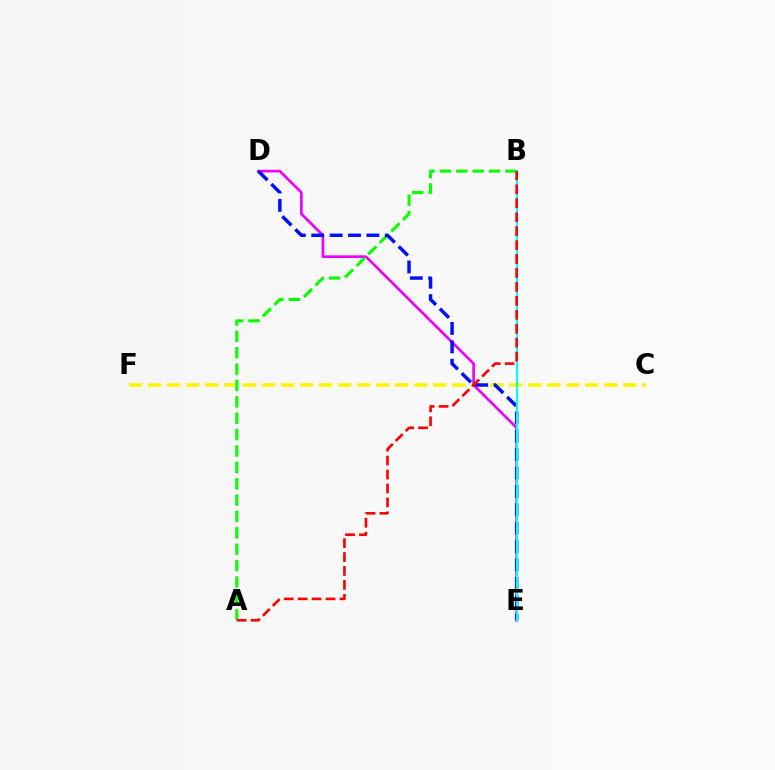{('C', 'F'): [{'color': '#fcf500', 'line_style': 'dashed', 'thickness': 2.58}], ('D', 'E'): [{'color': '#ee00ff', 'line_style': 'solid', 'thickness': 1.92}, {'color': '#0010ff', 'line_style': 'dashed', 'thickness': 2.5}], ('A', 'B'): [{'color': '#08ff00', 'line_style': 'dashed', 'thickness': 2.22}, {'color': '#ff0000', 'line_style': 'dashed', 'thickness': 1.9}], ('B', 'E'): [{'color': '#00fff6', 'line_style': 'solid', 'thickness': 1.54}]}